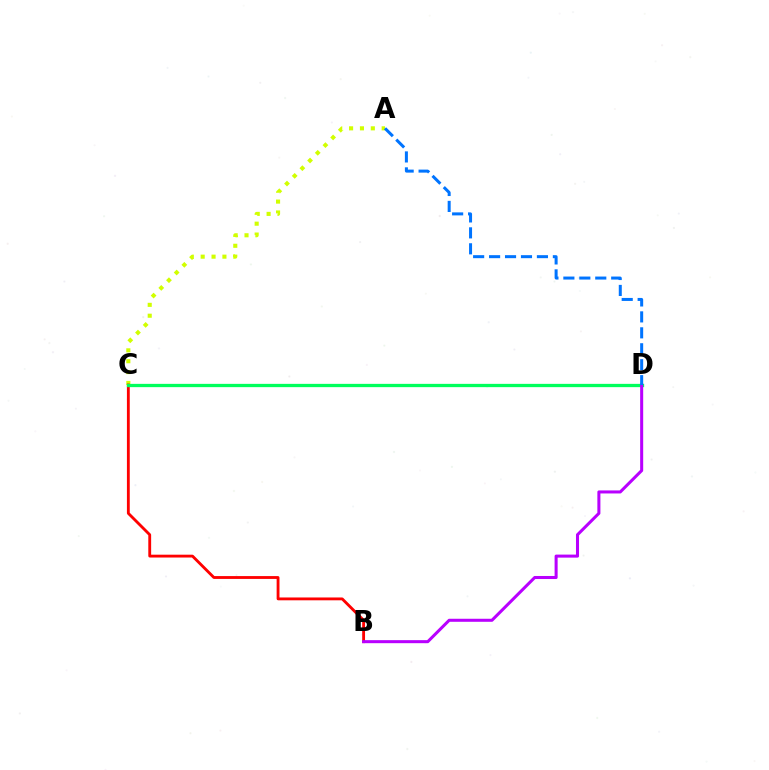{('A', 'C'): [{'color': '#d1ff00', 'line_style': 'dotted', 'thickness': 2.95}], ('B', 'C'): [{'color': '#ff0000', 'line_style': 'solid', 'thickness': 2.04}], ('C', 'D'): [{'color': '#00ff5c', 'line_style': 'solid', 'thickness': 2.37}], ('B', 'D'): [{'color': '#b900ff', 'line_style': 'solid', 'thickness': 2.19}], ('A', 'D'): [{'color': '#0074ff', 'line_style': 'dashed', 'thickness': 2.17}]}